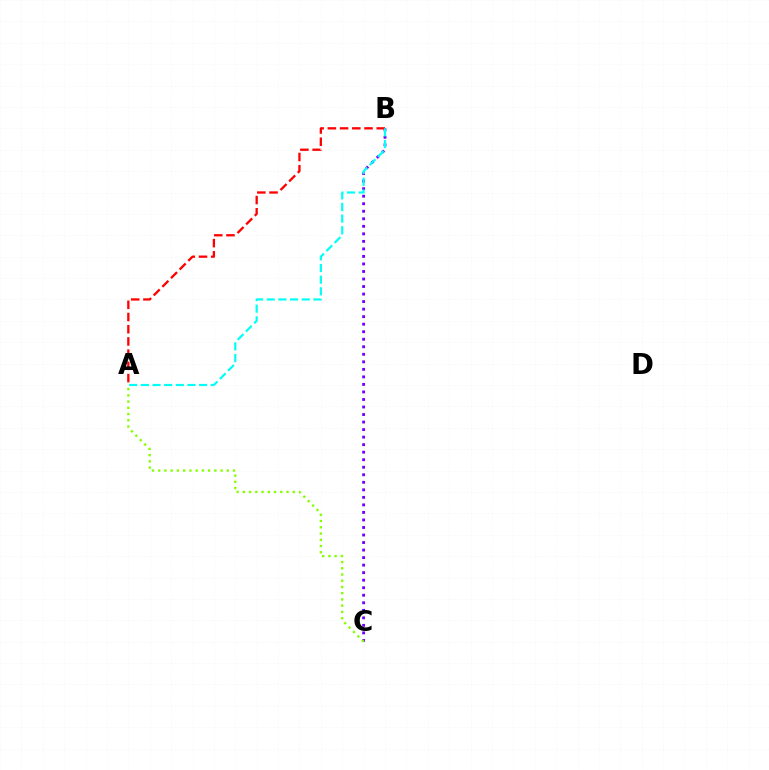{('B', 'C'): [{'color': '#7200ff', 'line_style': 'dotted', 'thickness': 2.05}], ('A', 'C'): [{'color': '#84ff00', 'line_style': 'dotted', 'thickness': 1.69}], ('A', 'B'): [{'color': '#ff0000', 'line_style': 'dashed', 'thickness': 1.66}, {'color': '#00fff6', 'line_style': 'dashed', 'thickness': 1.58}]}